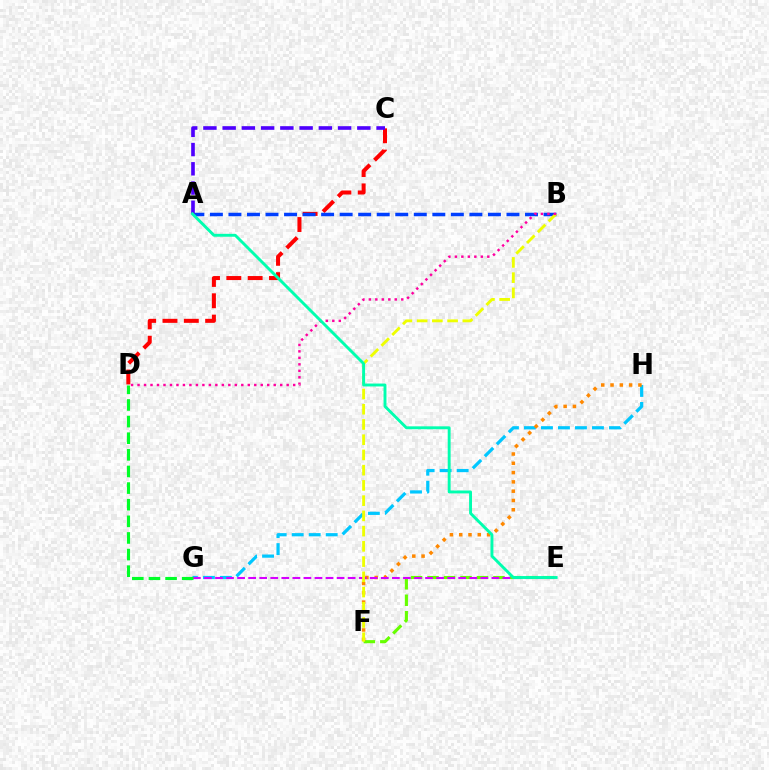{('G', 'H'): [{'color': '#00c7ff', 'line_style': 'dashed', 'thickness': 2.31}], ('E', 'F'): [{'color': '#66ff00', 'line_style': 'dashed', 'thickness': 2.24}], ('C', 'D'): [{'color': '#ff0000', 'line_style': 'dashed', 'thickness': 2.9}], ('F', 'H'): [{'color': '#ff8800', 'line_style': 'dotted', 'thickness': 2.53}], ('A', 'B'): [{'color': '#003fff', 'line_style': 'dashed', 'thickness': 2.52}], ('A', 'C'): [{'color': '#4f00ff', 'line_style': 'dashed', 'thickness': 2.61}], ('E', 'G'): [{'color': '#d600ff', 'line_style': 'dashed', 'thickness': 1.5}], ('D', 'G'): [{'color': '#00ff27', 'line_style': 'dashed', 'thickness': 2.26}], ('B', 'F'): [{'color': '#eeff00', 'line_style': 'dashed', 'thickness': 2.07}], ('B', 'D'): [{'color': '#ff00a0', 'line_style': 'dotted', 'thickness': 1.76}], ('A', 'E'): [{'color': '#00ffaf', 'line_style': 'solid', 'thickness': 2.09}]}